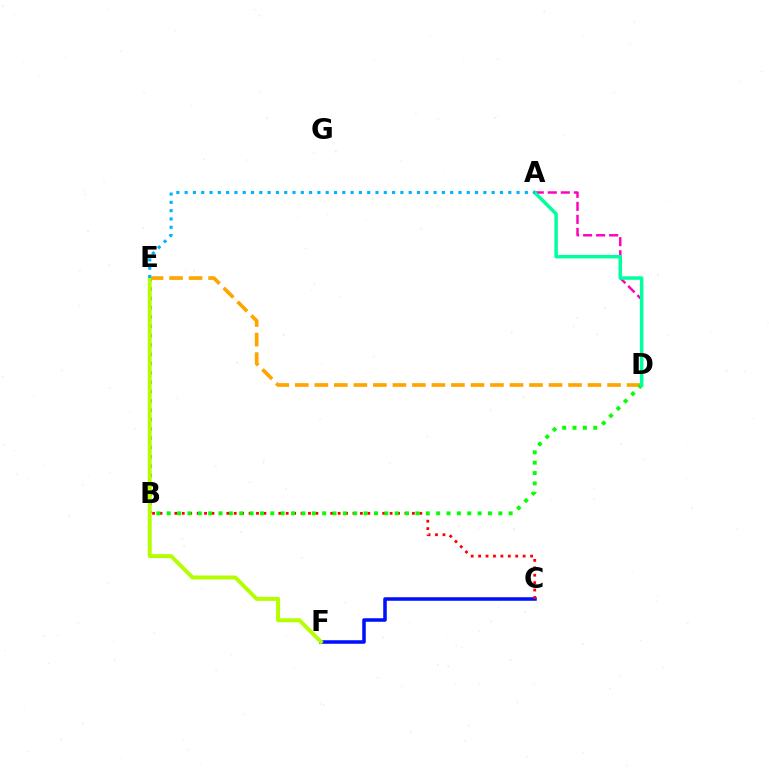{('C', 'F'): [{'color': '#0010ff', 'line_style': 'solid', 'thickness': 2.54}], ('D', 'E'): [{'color': '#ffa500', 'line_style': 'dashed', 'thickness': 2.65}], ('A', 'D'): [{'color': '#ff00bd', 'line_style': 'dashed', 'thickness': 1.77}, {'color': '#00ff9d', 'line_style': 'solid', 'thickness': 2.52}], ('B', 'E'): [{'color': '#9b00ff', 'line_style': 'dotted', 'thickness': 2.53}], ('B', 'C'): [{'color': '#ff0000', 'line_style': 'dotted', 'thickness': 2.02}], ('B', 'D'): [{'color': '#08ff00', 'line_style': 'dotted', 'thickness': 2.82}], ('E', 'F'): [{'color': '#b3ff00', 'line_style': 'solid', 'thickness': 2.84}], ('A', 'E'): [{'color': '#00b5ff', 'line_style': 'dotted', 'thickness': 2.25}]}